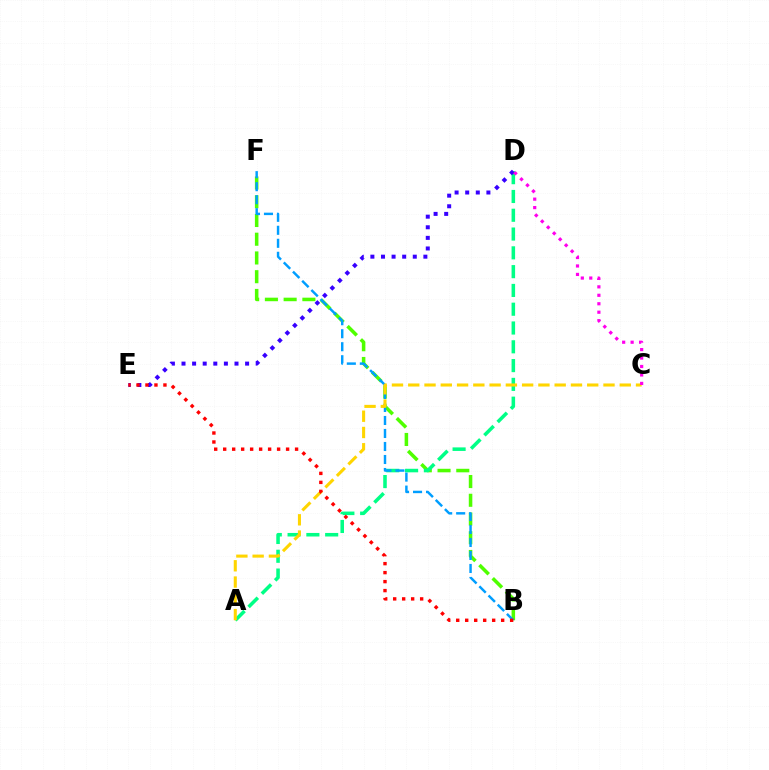{('B', 'F'): [{'color': '#4fff00', 'line_style': 'dashed', 'thickness': 2.55}, {'color': '#009eff', 'line_style': 'dashed', 'thickness': 1.77}], ('A', 'D'): [{'color': '#00ff86', 'line_style': 'dashed', 'thickness': 2.55}], ('D', 'E'): [{'color': '#3700ff', 'line_style': 'dotted', 'thickness': 2.88}], ('A', 'C'): [{'color': '#ffd500', 'line_style': 'dashed', 'thickness': 2.21}], ('B', 'E'): [{'color': '#ff0000', 'line_style': 'dotted', 'thickness': 2.44}], ('C', 'D'): [{'color': '#ff00ed', 'line_style': 'dotted', 'thickness': 2.3}]}